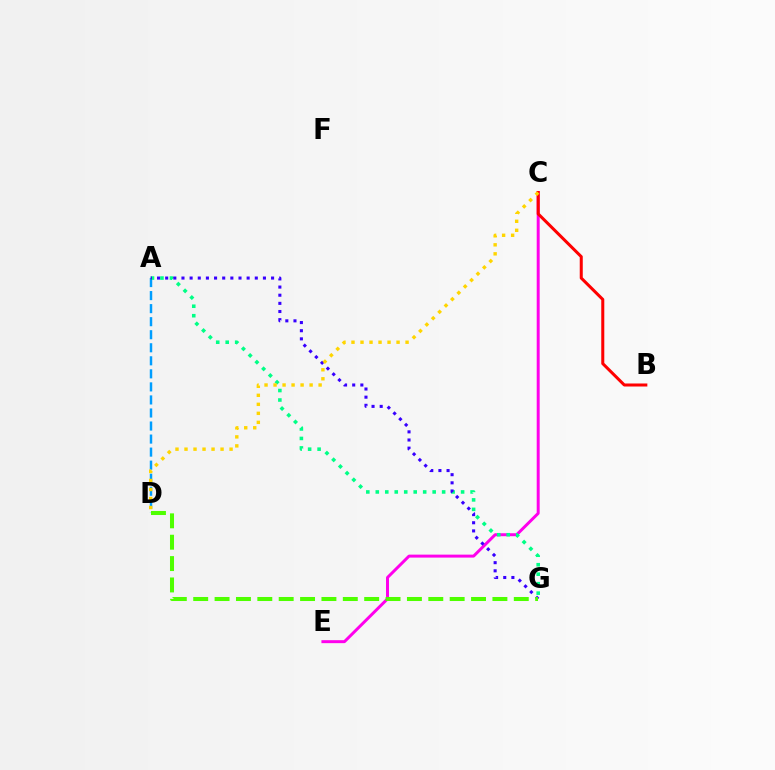{('A', 'D'): [{'color': '#009eff', 'line_style': 'dashed', 'thickness': 1.77}], ('C', 'E'): [{'color': '#ff00ed', 'line_style': 'solid', 'thickness': 2.14}], ('A', 'G'): [{'color': '#00ff86', 'line_style': 'dotted', 'thickness': 2.58}, {'color': '#3700ff', 'line_style': 'dotted', 'thickness': 2.21}], ('B', 'C'): [{'color': '#ff0000', 'line_style': 'solid', 'thickness': 2.18}], ('C', 'D'): [{'color': '#ffd500', 'line_style': 'dotted', 'thickness': 2.45}], ('D', 'G'): [{'color': '#4fff00', 'line_style': 'dashed', 'thickness': 2.9}]}